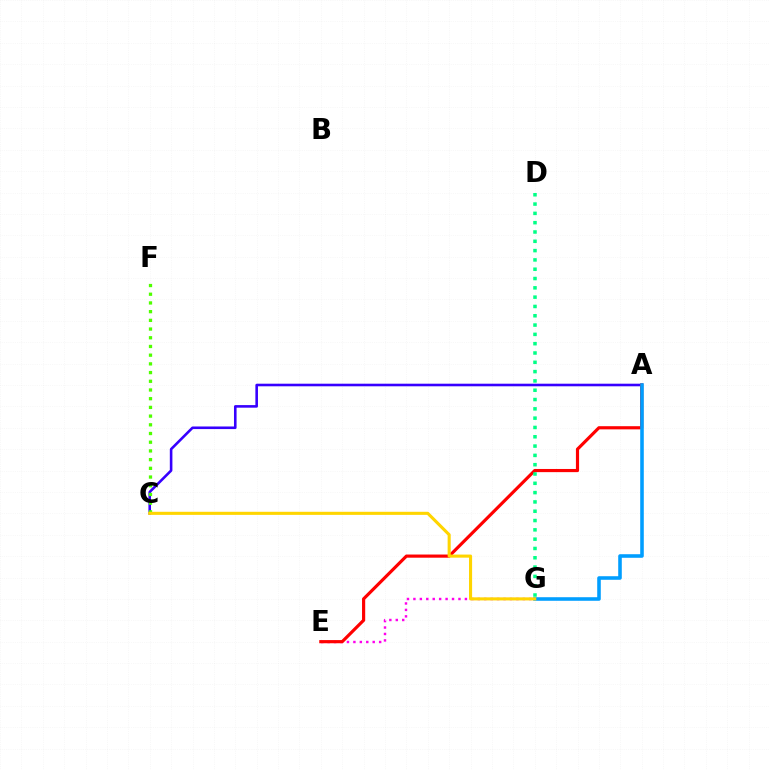{('A', 'C'): [{'color': '#3700ff', 'line_style': 'solid', 'thickness': 1.87}], ('E', 'G'): [{'color': '#ff00ed', 'line_style': 'dotted', 'thickness': 1.75}], ('A', 'E'): [{'color': '#ff0000', 'line_style': 'solid', 'thickness': 2.28}], ('C', 'F'): [{'color': '#4fff00', 'line_style': 'dotted', 'thickness': 2.37}], ('A', 'G'): [{'color': '#009eff', 'line_style': 'solid', 'thickness': 2.57}], ('C', 'G'): [{'color': '#ffd500', 'line_style': 'solid', 'thickness': 2.23}], ('D', 'G'): [{'color': '#00ff86', 'line_style': 'dotted', 'thickness': 2.53}]}